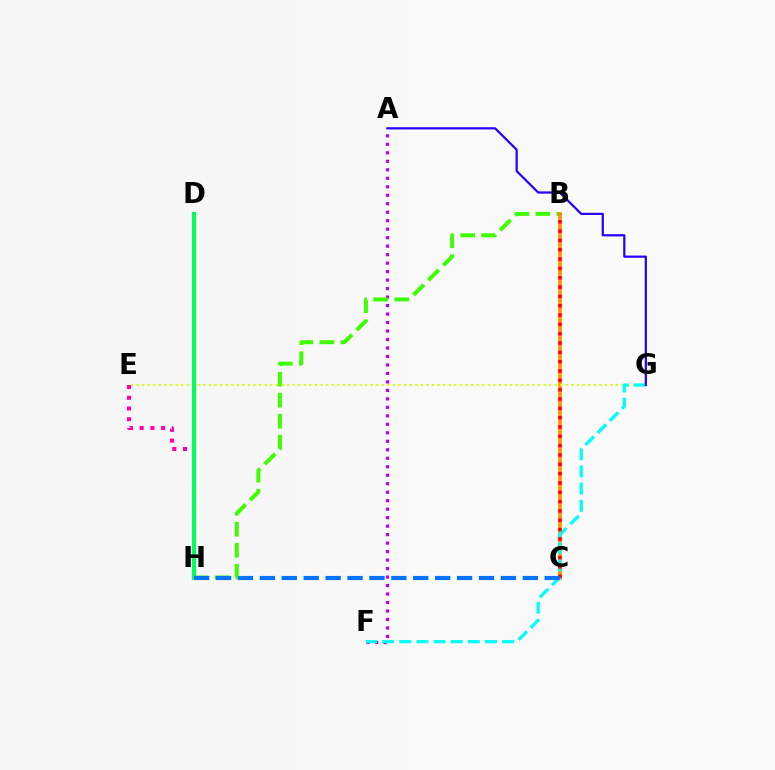{('A', 'F'): [{'color': '#b900ff', 'line_style': 'dotted', 'thickness': 2.31}], ('B', 'H'): [{'color': '#3dff00', 'line_style': 'dashed', 'thickness': 2.85}], ('B', 'C'): [{'color': '#ff9400', 'line_style': 'solid', 'thickness': 2.68}, {'color': '#ff0000', 'line_style': 'dotted', 'thickness': 2.53}], ('E', 'H'): [{'color': '#ff00ac', 'line_style': 'dotted', 'thickness': 2.92}], ('E', 'G'): [{'color': '#d1ff00', 'line_style': 'dotted', 'thickness': 1.51}], ('F', 'G'): [{'color': '#00fff6', 'line_style': 'dashed', 'thickness': 2.33}], ('D', 'H'): [{'color': '#00ff5c', 'line_style': 'solid', 'thickness': 3.0}], ('C', 'H'): [{'color': '#0074ff', 'line_style': 'dashed', 'thickness': 2.98}], ('A', 'G'): [{'color': '#2500ff', 'line_style': 'solid', 'thickness': 1.6}]}